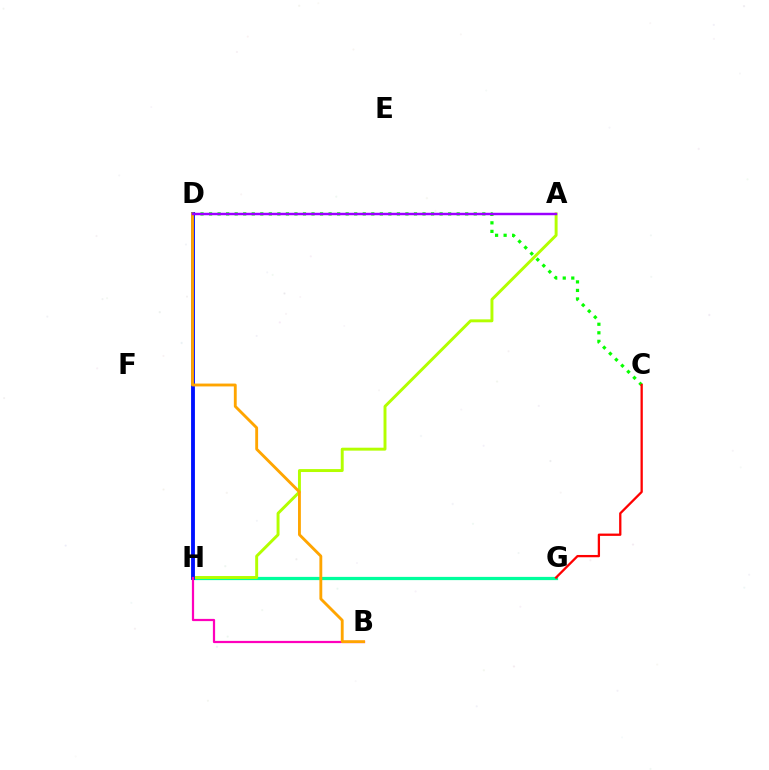{('D', 'H'): [{'color': '#00b5ff', 'line_style': 'solid', 'thickness': 1.75}, {'color': '#0010ff', 'line_style': 'solid', 'thickness': 2.75}], ('G', 'H'): [{'color': '#00ff9d', 'line_style': 'solid', 'thickness': 2.33}], ('A', 'H'): [{'color': '#b3ff00', 'line_style': 'solid', 'thickness': 2.11}], ('C', 'D'): [{'color': '#08ff00', 'line_style': 'dotted', 'thickness': 2.32}], ('B', 'H'): [{'color': '#ff00bd', 'line_style': 'solid', 'thickness': 1.6}], ('B', 'D'): [{'color': '#ffa500', 'line_style': 'solid', 'thickness': 2.06}], ('A', 'D'): [{'color': '#9b00ff', 'line_style': 'solid', 'thickness': 1.76}], ('C', 'G'): [{'color': '#ff0000', 'line_style': 'solid', 'thickness': 1.65}]}